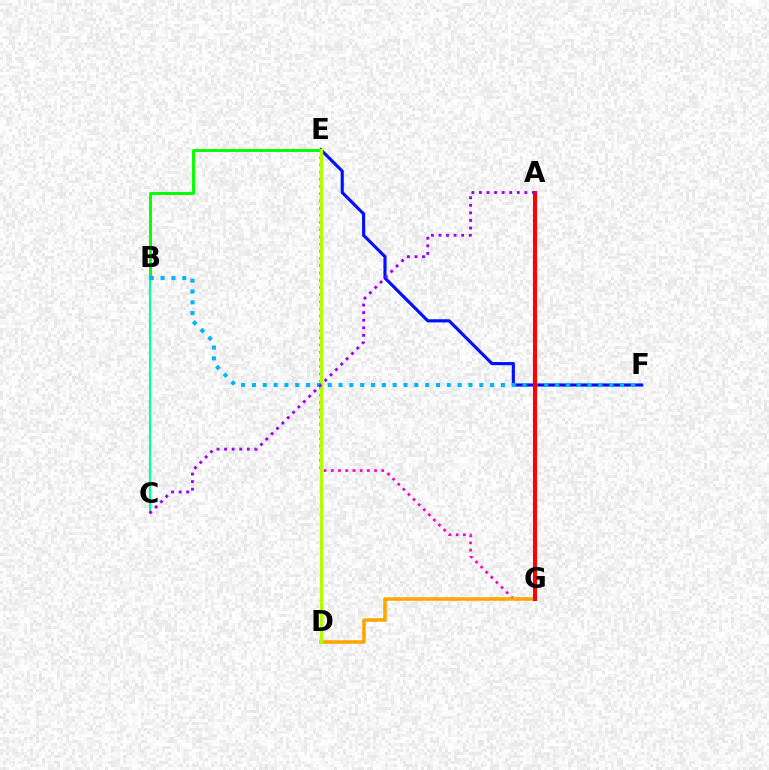{('E', 'F'): [{'color': '#0010ff', 'line_style': 'solid', 'thickness': 2.26}], ('E', 'G'): [{'color': '#ff00bd', 'line_style': 'dotted', 'thickness': 1.96}], ('B', 'E'): [{'color': '#08ff00', 'line_style': 'solid', 'thickness': 2.14}], ('D', 'G'): [{'color': '#ffa500', 'line_style': 'solid', 'thickness': 2.53}], ('B', 'C'): [{'color': '#00ff9d', 'line_style': 'solid', 'thickness': 1.51}], ('D', 'E'): [{'color': '#b3ff00', 'line_style': 'solid', 'thickness': 2.34}], ('B', 'F'): [{'color': '#00b5ff', 'line_style': 'dotted', 'thickness': 2.94}], ('A', 'G'): [{'color': '#ff0000', 'line_style': 'solid', 'thickness': 2.93}], ('A', 'C'): [{'color': '#9b00ff', 'line_style': 'dotted', 'thickness': 2.06}]}